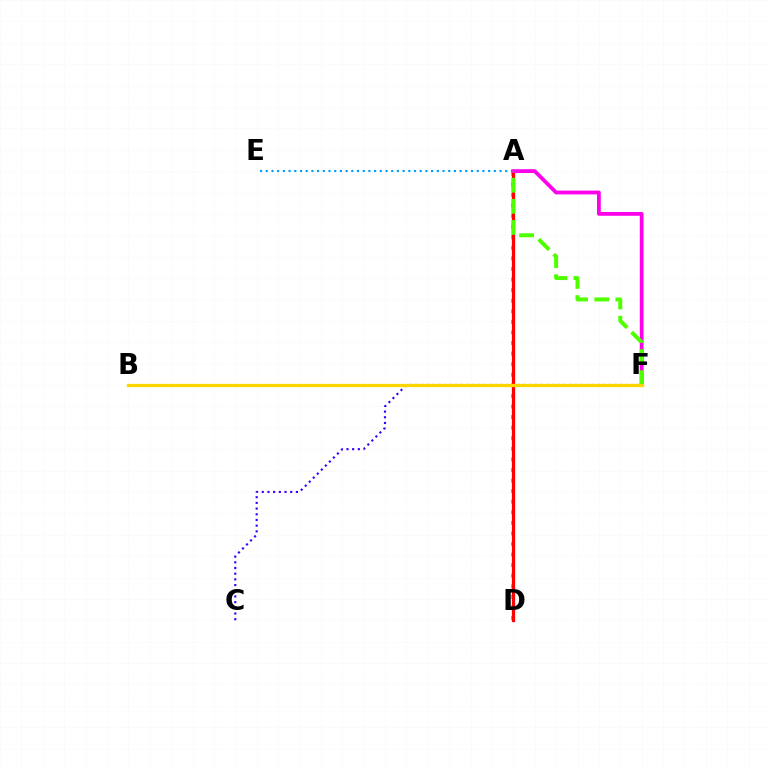{('A', 'E'): [{'color': '#009eff', 'line_style': 'dotted', 'thickness': 1.55}], ('C', 'F'): [{'color': '#3700ff', 'line_style': 'dotted', 'thickness': 1.55}], ('A', 'D'): [{'color': '#00ff86', 'line_style': 'dotted', 'thickness': 2.87}, {'color': '#ff0000', 'line_style': 'solid', 'thickness': 2.33}], ('A', 'F'): [{'color': '#ff00ed', 'line_style': 'solid', 'thickness': 2.72}, {'color': '#4fff00', 'line_style': 'dashed', 'thickness': 2.87}], ('B', 'F'): [{'color': '#ffd500', 'line_style': 'solid', 'thickness': 2.36}]}